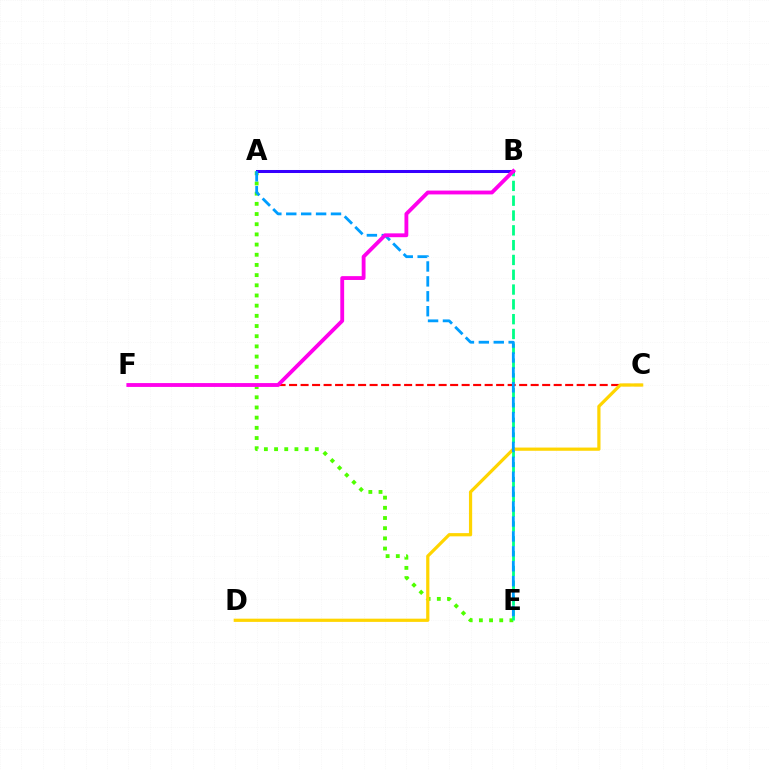{('A', 'E'): [{'color': '#4fff00', 'line_style': 'dotted', 'thickness': 2.77}, {'color': '#009eff', 'line_style': 'dashed', 'thickness': 2.03}], ('B', 'E'): [{'color': '#00ff86', 'line_style': 'dashed', 'thickness': 2.01}], ('C', 'F'): [{'color': '#ff0000', 'line_style': 'dashed', 'thickness': 1.56}], ('A', 'B'): [{'color': '#3700ff', 'line_style': 'solid', 'thickness': 2.17}], ('C', 'D'): [{'color': '#ffd500', 'line_style': 'solid', 'thickness': 2.32}], ('B', 'F'): [{'color': '#ff00ed', 'line_style': 'solid', 'thickness': 2.76}]}